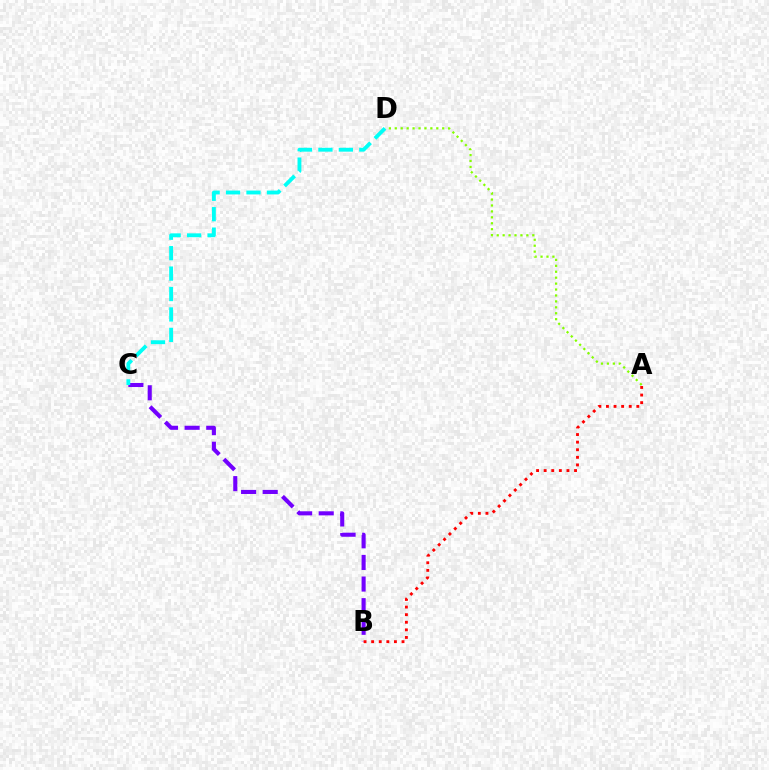{('B', 'C'): [{'color': '#7200ff', 'line_style': 'dashed', 'thickness': 2.94}], ('A', 'D'): [{'color': '#84ff00', 'line_style': 'dotted', 'thickness': 1.61}], ('C', 'D'): [{'color': '#00fff6', 'line_style': 'dashed', 'thickness': 2.78}], ('A', 'B'): [{'color': '#ff0000', 'line_style': 'dotted', 'thickness': 2.06}]}